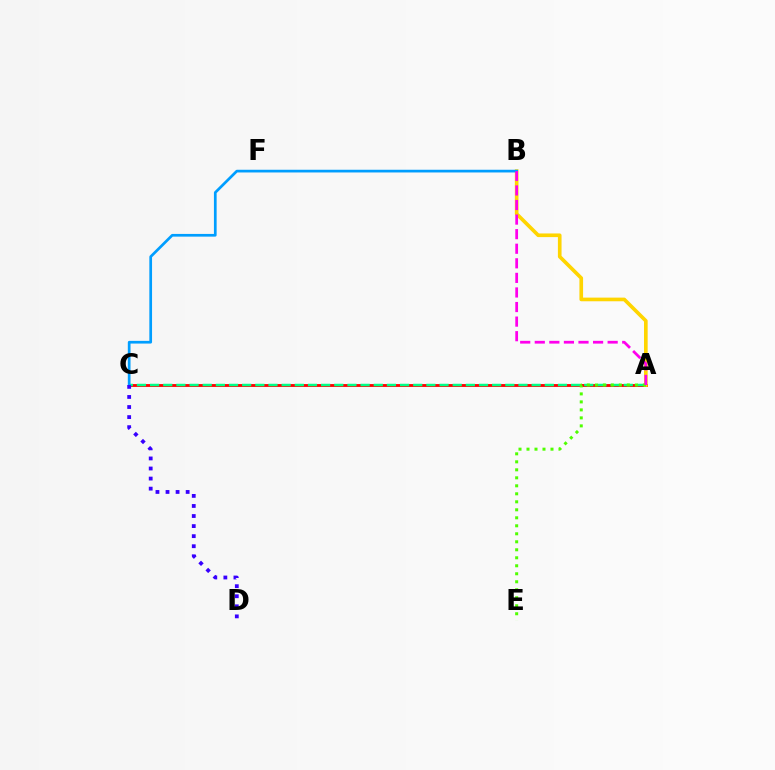{('A', 'C'): [{'color': '#ff0000', 'line_style': 'solid', 'thickness': 2.05}, {'color': '#00ff86', 'line_style': 'dashed', 'thickness': 1.79}], ('A', 'B'): [{'color': '#ffd500', 'line_style': 'solid', 'thickness': 2.63}, {'color': '#ff00ed', 'line_style': 'dashed', 'thickness': 1.98}], ('B', 'C'): [{'color': '#009eff', 'line_style': 'solid', 'thickness': 1.95}], ('C', 'D'): [{'color': '#3700ff', 'line_style': 'dotted', 'thickness': 2.73}], ('A', 'E'): [{'color': '#4fff00', 'line_style': 'dotted', 'thickness': 2.17}]}